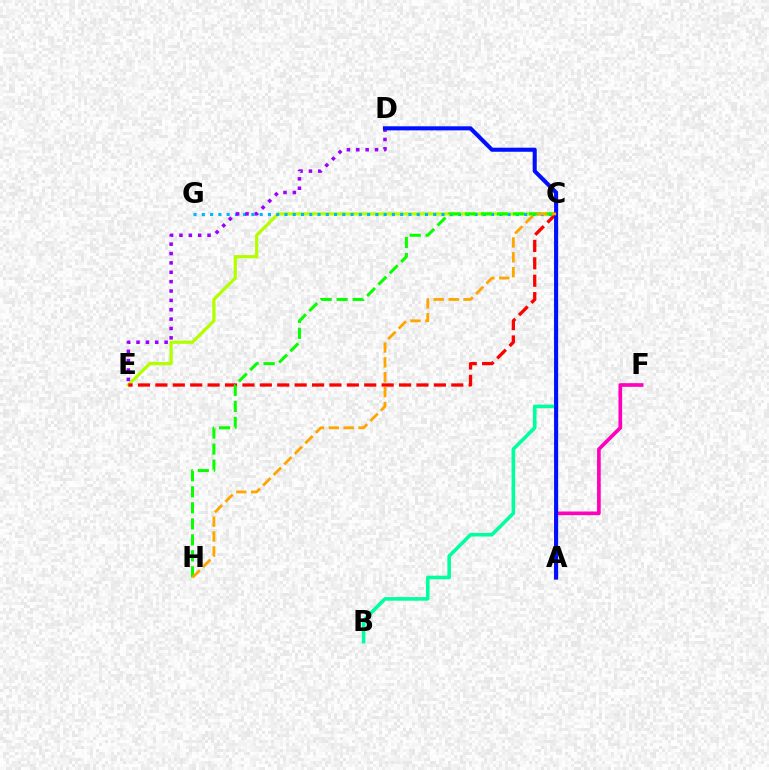{('B', 'C'): [{'color': '#00ff9d', 'line_style': 'solid', 'thickness': 2.58}], ('C', 'E'): [{'color': '#b3ff00', 'line_style': 'solid', 'thickness': 2.33}, {'color': '#ff0000', 'line_style': 'dashed', 'thickness': 2.36}], ('C', 'G'): [{'color': '#00b5ff', 'line_style': 'dotted', 'thickness': 2.25}], ('A', 'F'): [{'color': '#ff00bd', 'line_style': 'solid', 'thickness': 2.64}], ('C', 'H'): [{'color': '#08ff00', 'line_style': 'dashed', 'thickness': 2.18}, {'color': '#ffa500', 'line_style': 'dashed', 'thickness': 2.02}], ('D', 'E'): [{'color': '#9b00ff', 'line_style': 'dotted', 'thickness': 2.54}], ('A', 'D'): [{'color': '#0010ff', 'line_style': 'solid', 'thickness': 2.93}]}